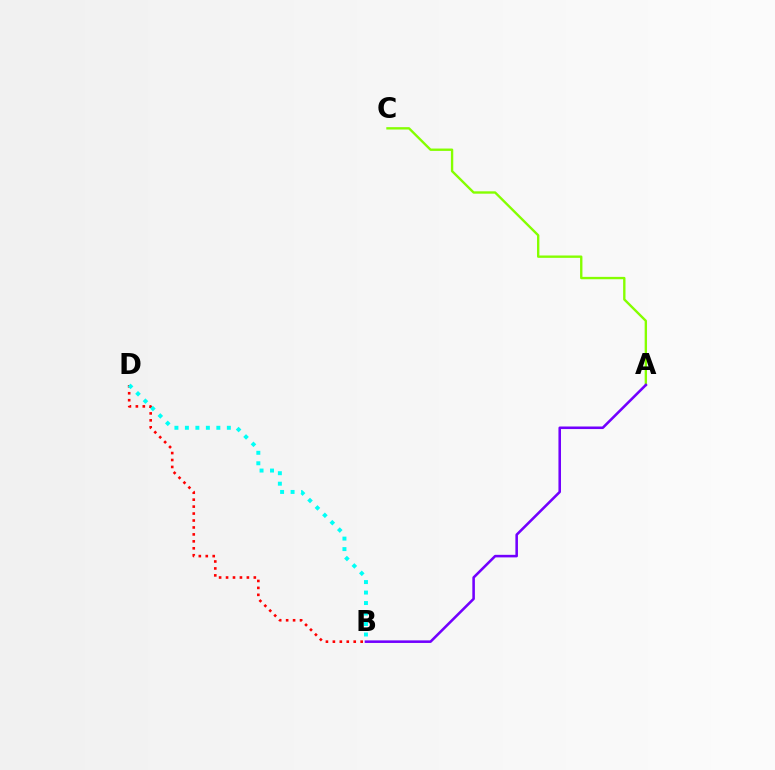{('B', 'D'): [{'color': '#ff0000', 'line_style': 'dotted', 'thickness': 1.89}, {'color': '#00fff6', 'line_style': 'dotted', 'thickness': 2.85}], ('A', 'C'): [{'color': '#84ff00', 'line_style': 'solid', 'thickness': 1.7}], ('A', 'B'): [{'color': '#7200ff', 'line_style': 'solid', 'thickness': 1.84}]}